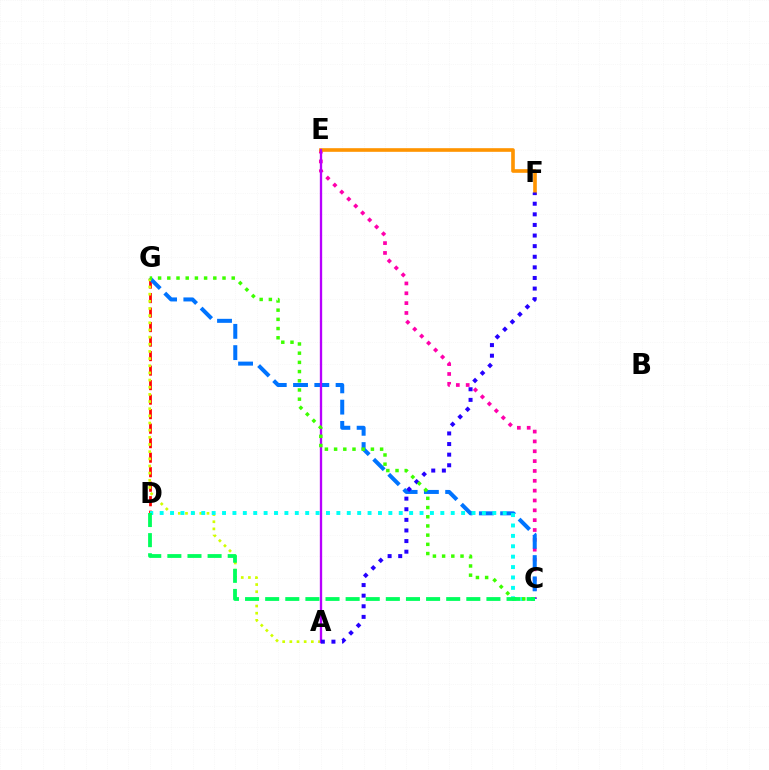{('D', 'G'): [{'color': '#ff0000', 'line_style': 'dashed', 'thickness': 1.97}], ('C', 'E'): [{'color': '#ff00ac', 'line_style': 'dotted', 'thickness': 2.67}], ('E', 'F'): [{'color': '#ff9400', 'line_style': 'solid', 'thickness': 2.62}], ('C', 'G'): [{'color': '#0074ff', 'line_style': 'dashed', 'thickness': 2.89}, {'color': '#3dff00', 'line_style': 'dotted', 'thickness': 2.5}], ('A', 'G'): [{'color': '#d1ff00', 'line_style': 'dotted', 'thickness': 1.95}], ('A', 'E'): [{'color': '#b900ff', 'line_style': 'solid', 'thickness': 1.68}], ('A', 'F'): [{'color': '#2500ff', 'line_style': 'dotted', 'thickness': 2.88}], ('C', 'D'): [{'color': '#00fff6', 'line_style': 'dotted', 'thickness': 2.82}, {'color': '#00ff5c', 'line_style': 'dashed', 'thickness': 2.73}]}